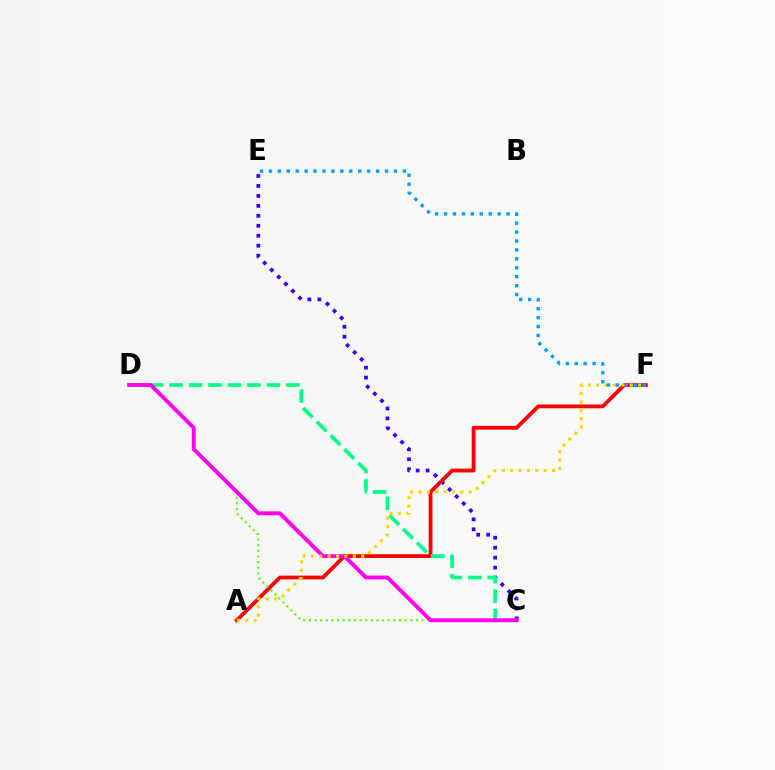{('C', 'E'): [{'color': '#3700ff', 'line_style': 'dotted', 'thickness': 2.71}], ('A', 'F'): [{'color': '#ff0000', 'line_style': 'solid', 'thickness': 2.74}, {'color': '#ffd500', 'line_style': 'dotted', 'thickness': 2.28}], ('C', 'D'): [{'color': '#4fff00', 'line_style': 'dotted', 'thickness': 1.53}, {'color': '#00ff86', 'line_style': 'dashed', 'thickness': 2.64}, {'color': '#ff00ed', 'line_style': 'solid', 'thickness': 2.79}], ('E', 'F'): [{'color': '#009eff', 'line_style': 'dotted', 'thickness': 2.43}]}